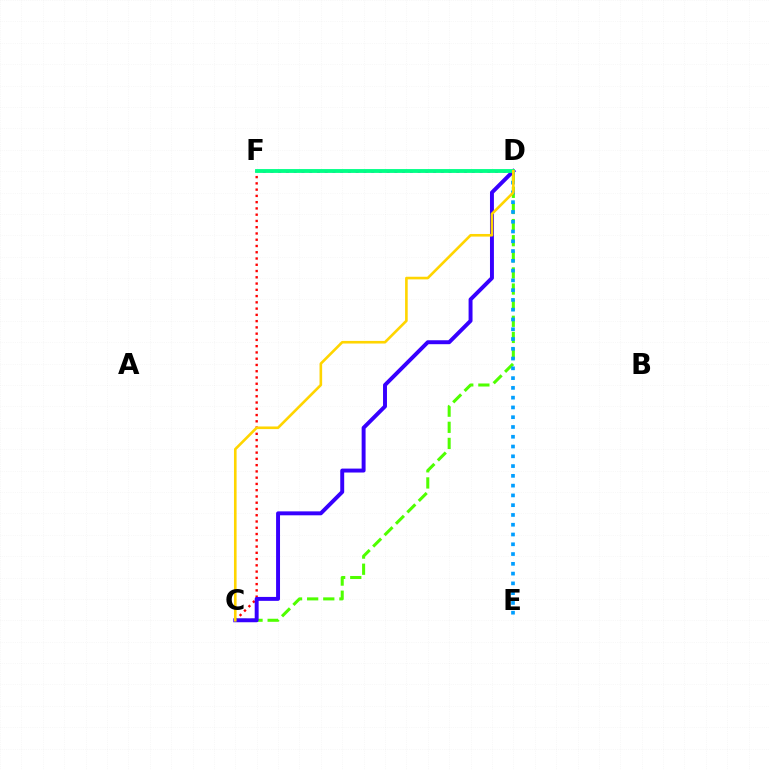{('C', 'F'): [{'color': '#ff0000', 'line_style': 'dotted', 'thickness': 1.7}], ('C', 'D'): [{'color': '#4fff00', 'line_style': 'dashed', 'thickness': 2.19}, {'color': '#3700ff', 'line_style': 'solid', 'thickness': 2.83}, {'color': '#ffd500', 'line_style': 'solid', 'thickness': 1.89}], ('D', 'F'): [{'color': '#ff00ed', 'line_style': 'dotted', 'thickness': 2.1}, {'color': '#00ff86', 'line_style': 'solid', 'thickness': 2.76}], ('D', 'E'): [{'color': '#009eff', 'line_style': 'dotted', 'thickness': 2.66}]}